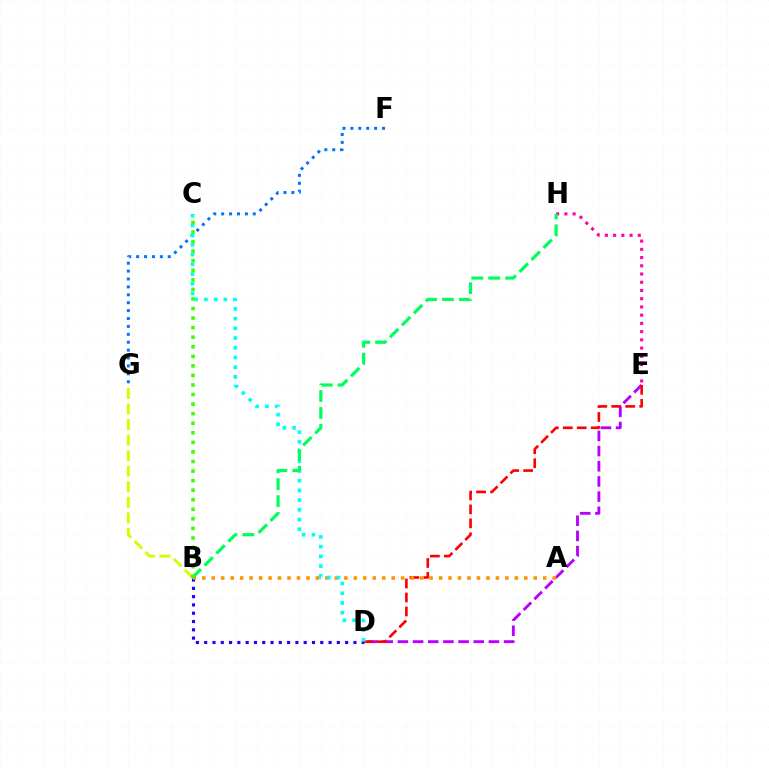{('E', 'H'): [{'color': '#ff00ac', 'line_style': 'dotted', 'thickness': 2.23}], ('D', 'E'): [{'color': '#b900ff', 'line_style': 'dashed', 'thickness': 2.06}, {'color': '#ff0000', 'line_style': 'dashed', 'thickness': 1.9}], ('B', 'G'): [{'color': '#d1ff00', 'line_style': 'dashed', 'thickness': 2.11}], ('B', 'D'): [{'color': '#2500ff', 'line_style': 'dotted', 'thickness': 2.25}], ('A', 'B'): [{'color': '#ff9400', 'line_style': 'dotted', 'thickness': 2.57}], ('F', 'G'): [{'color': '#0074ff', 'line_style': 'dotted', 'thickness': 2.15}], ('C', 'D'): [{'color': '#00fff6', 'line_style': 'dotted', 'thickness': 2.64}], ('B', 'H'): [{'color': '#00ff5c', 'line_style': 'dashed', 'thickness': 2.3}], ('B', 'C'): [{'color': '#3dff00', 'line_style': 'dotted', 'thickness': 2.6}]}